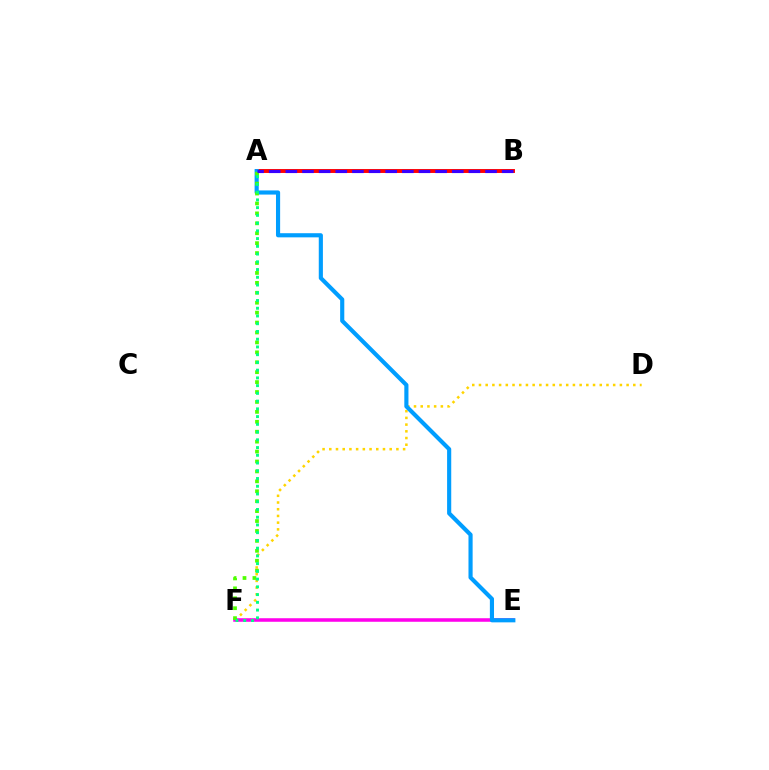{('A', 'B'): [{'color': '#ff0000', 'line_style': 'solid', 'thickness': 2.81}, {'color': '#3700ff', 'line_style': 'dashed', 'thickness': 2.26}], ('D', 'F'): [{'color': '#ffd500', 'line_style': 'dotted', 'thickness': 1.82}], ('E', 'F'): [{'color': '#ff00ed', 'line_style': 'solid', 'thickness': 2.55}], ('A', 'E'): [{'color': '#009eff', 'line_style': 'solid', 'thickness': 2.98}], ('A', 'F'): [{'color': '#4fff00', 'line_style': 'dotted', 'thickness': 2.7}, {'color': '#00ff86', 'line_style': 'dotted', 'thickness': 2.1}]}